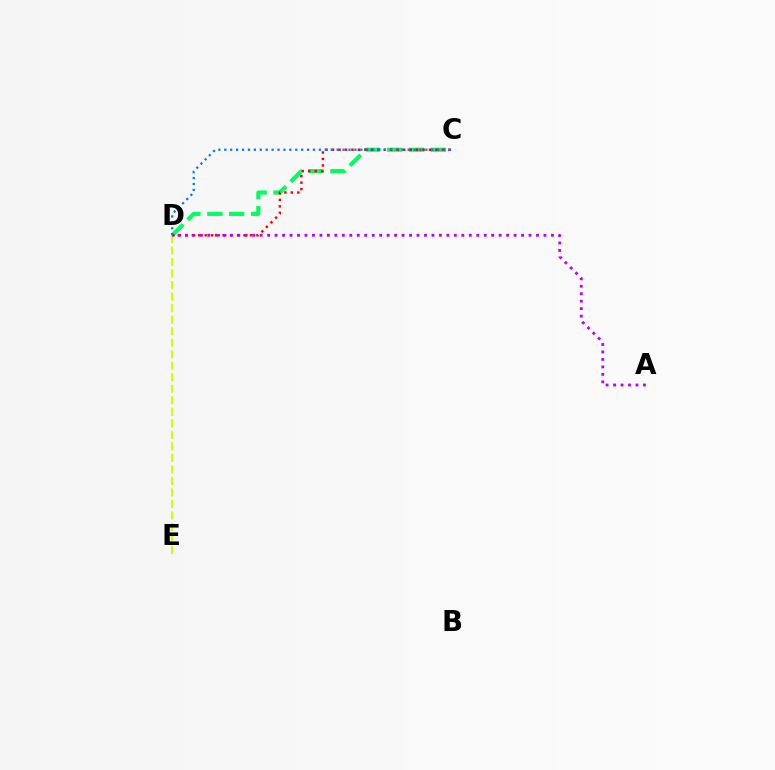{('C', 'D'): [{'color': '#00ff5c', 'line_style': 'dashed', 'thickness': 2.97}, {'color': '#ff0000', 'line_style': 'dotted', 'thickness': 1.76}, {'color': '#0074ff', 'line_style': 'dotted', 'thickness': 1.61}], ('D', 'E'): [{'color': '#d1ff00', 'line_style': 'dashed', 'thickness': 1.56}], ('A', 'D'): [{'color': '#b900ff', 'line_style': 'dotted', 'thickness': 2.03}]}